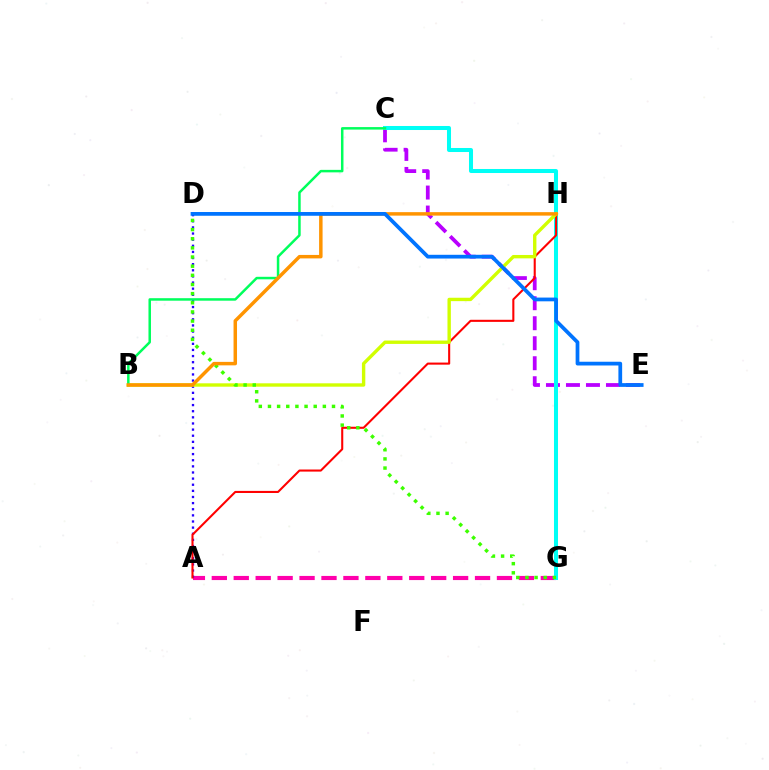{('A', 'G'): [{'color': '#ff00ac', 'line_style': 'dashed', 'thickness': 2.98}], ('A', 'D'): [{'color': '#2500ff', 'line_style': 'dotted', 'thickness': 1.66}], ('C', 'E'): [{'color': '#b900ff', 'line_style': 'dashed', 'thickness': 2.72}], ('C', 'G'): [{'color': '#00fff6', 'line_style': 'solid', 'thickness': 2.9}], ('A', 'H'): [{'color': '#ff0000', 'line_style': 'solid', 'thickness': 1.5}], ('B', 'H'): [{'color': '#d1ff00', 'line_style': 'solid', 'thickness': 2.44}, {'color': '#ff9400', 'line_style': 'solid', 'thickness': 2.5}], ('D', 'G'): [{'color': '#3dff00', 'line_style': 'dotted', 'thickness': 2.49}], ('B', 'C'): [{'color': '#00ff5c', 'line_style': 'solid', 'thickness': 1.8}], ('D', 'E'): [{'color': '#0074ff', 'line_style': 'solid', 'thickness': 2.7}]}